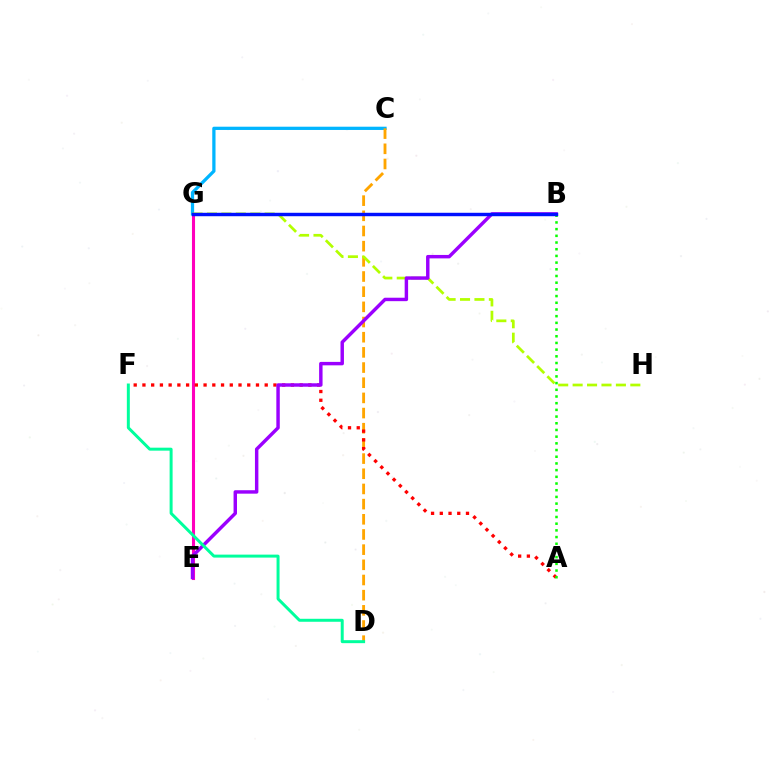{('C', 'G'): [{'color': '#00b5ff', 'line_style': 'solid', 'thickness': 2.34}], ('C', 'D'): [{'color': '#ffa500', 'line_style': 'dashed', 'thickness': 2.06}], ('E', 'G'): [{'color': '#ff00bd', 'line_style': 'solid', 'thickness': 2.22}], ('A', 'F'): [{'color': '#ff0000', 'line_style': 'dotted', 'thickness': 2.37}], ('A', 'B'): [{'color': '#08ff00', 'line_style': 'dotted', 'thickness': 1.82}], ('G', 'H'): [{'color': '#b3ff00', 'line_style': 'dashed', 'thickness': 1.96}], ('B', 'E'): [{'color': '#9b00ff', 'line_style': 'solid', 'thickness': 2.48}], ('B', 'G'): [{'color': '#0010ff', 'line_style': 'solid', 'thickness': 2.47}], ('D', 'F'): [{'color': '#00ff9d', 'line_style': 'solid', 'thickness': 2.14}]}